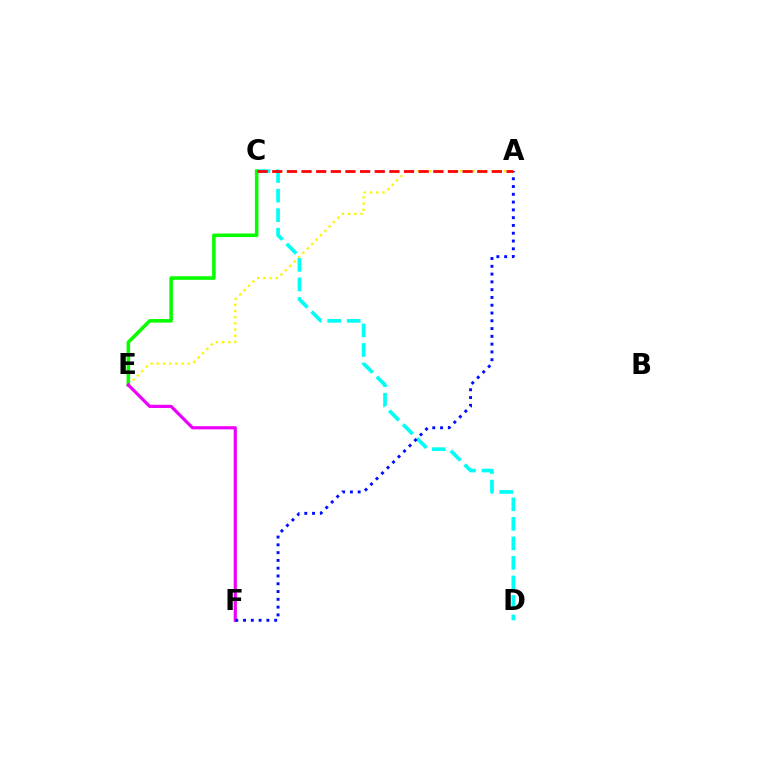{('A', 'E'): [{'color': '#fcf500', 'line_style': 'dotted', 'thickness': 1.68}], ('C', 'D'): [{'color': '#00fff6', 'line_style': 'dashed', 'thickness': 2.65}], ('C', 'E'): [{'color': '#08ff00', 'line_style': 'solid', 'thickness': 2.56}], ('E', 'F'): [{'color': '#ee00ff', 'line_style': 'solid', 'thickness': 2.29}], ('A', 'F'): [{'color': '#0010ff', 'line_style': 'dotted', 'thickness': 2.11}], ('A', 'C'): [{'color': '#ff0000', 'line_style': 'dashed', 'thickness': 1.99}]}